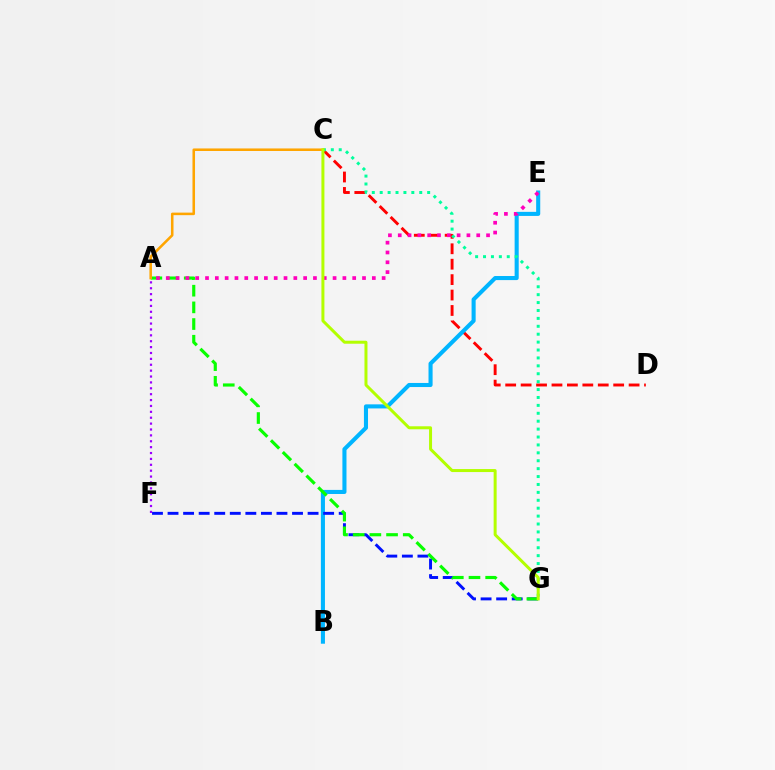{('C', 'D'): [{'color': '#ff0000', 'line_style': 'dashed', 'thickness': 2.1}], ('B', 'E'): [{'color': '#00b5ff', 'line_style': 'solid', 'thickness': 2.94}], ('C', 'G'): [{'color': '#00ff9d', 'line_style': 'dotted', 'thickness': 2.15}, {'color': '#b3ff00', 'line_style': 'solid', 'thickness': 2.16}], ('F', 'G'): [{'color': '#0010ff', 'line_style': 'dashed', 'thickness': 2.11}], ('A', 'G'): [{'color': '#08ff00', 'line_style': 'dashed', 'thickness': 2.27}], ('A', 'F'): [{'color': '#9b00ff', 'line_style': 'dotted', 'thickness': 1.6}], ('A', 'C'): [{'color': '#ffa500', 'line_style': 'solid', 'thickness': 1.83}], ('A', 'E'): [{'color': '#ff00bd', 'line_style': 'dotted', 'thickness': 2.67}]}